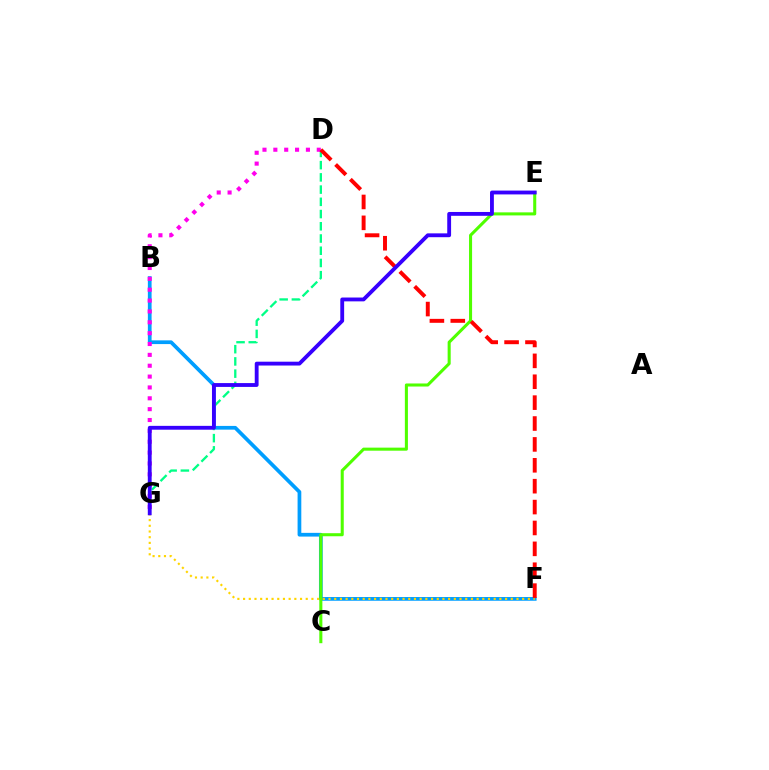{('B', 'F'): [{'color': '#009eff', 'line_style': 'solid', 'thickness': 2.68}], ('D', 'G'): [{'color': '#00ff86', 'line_style': 'dashed', 'thickness': 1.66}, {'color': '#ff00ed', 'line_style': 'dotted', 'thickness': 2.95}], ('C', 'E'): [{'color': '#4fff00', 'line_style': 'solid', 'thickness': 2.2}], ('F', 'G'): [{'color': '#ffd500', 'line_style': 'dotted', 'thickness': 1.55}], ('D', 'F'): [{'color': '#ff0000', 'line_style': 'dashed', 'thickness': 2.84}], ('E', 'G'): [{'color': '#3700ff', 'line_style': 'solid', 'thickness': 2.76}]}